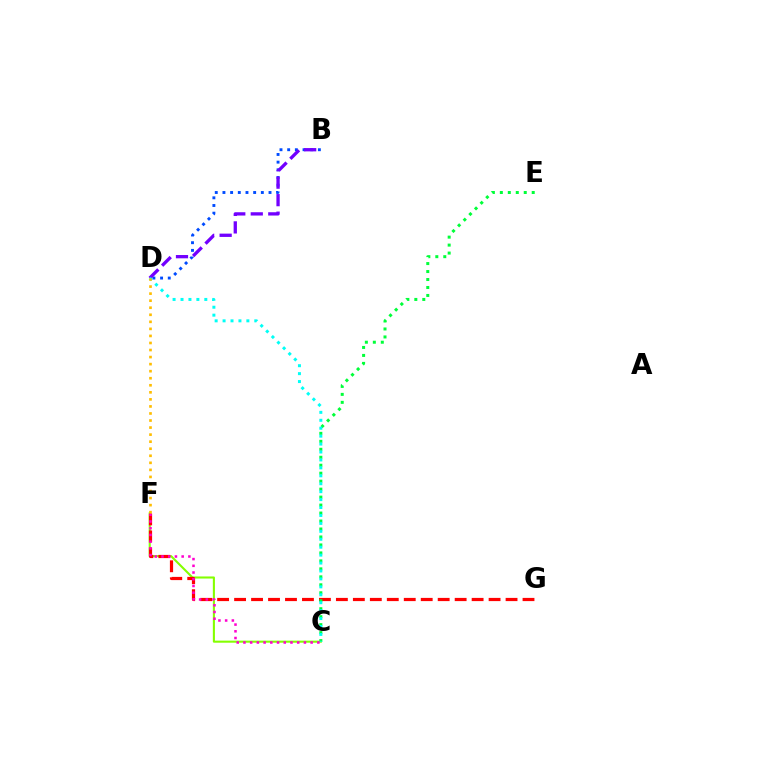{('C', 'F'): [{'color': '#84ff00', 'line_style': 'solid', 'thickness': 1.5}, {'color': '#ff00cf', 'line_style': 'dotted', 'thickness': 1.83}], ('B', 'D'): [{'color': '#004bff', 'line_style': 'dotted', 'thickness': 2.09}, {'color': '#7200ff', 'line_style': 'dashed', 'thickness': 2.38}], ('F', 'G'): [{'color': '#ff0000', 'line_style': 'dashed', 'thickness': 2.3}], ('C', 'E'): [{'color': '#00ff39', 'line_style': 'dotted', 'thickness': 2.17}], ('C', 'D'): [{'color': '#00fff6', 'line_style': 'dotted', 'thickness': 2.15}], ('D', 'F'): [{'color': '#ffbd00', 'line_style': 'dotted', 'thickness': 1.92}]}